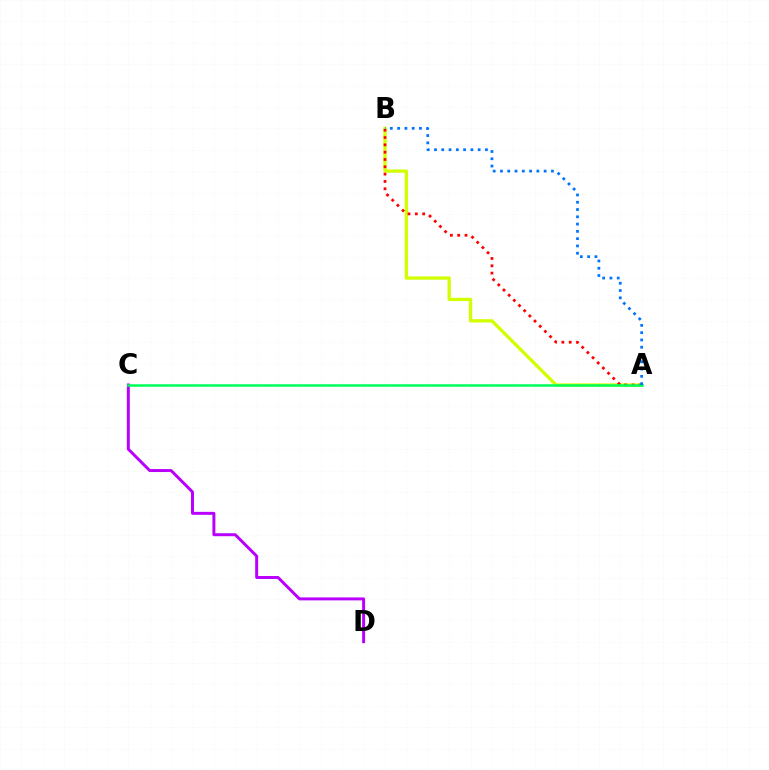{('A', 'B'): [{'color': '#d1ff00', 'line_style': 'solid', 'thickness': 2.37}, {'color': '#ff0000', 'line_style': 'dotted', 'thickness': 1.99}, {'color': '#0074ff', 'line_style': 'dotted', 'thickness': 1.98}], ('C', 'D'): [{'color': '#b900ff', 'line_style': 'solid', 'thickness': 2.14}], ('A', 'C'): [{'color': '#00ff5c', 'line_style': 'solid', 'thickness': 1.83}]}